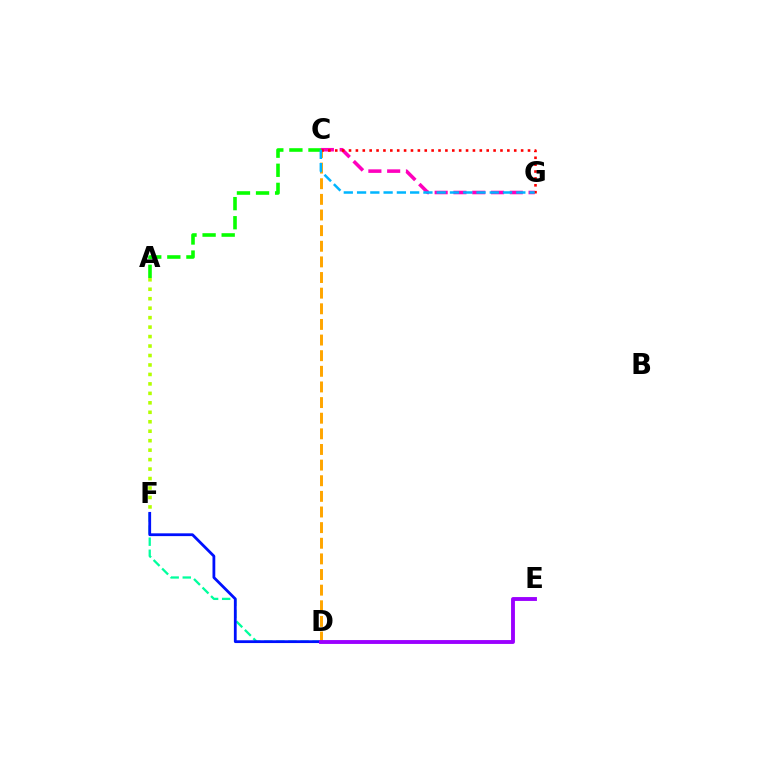{('D', 'F'): [{'color': '#00ff9d', 'line_style': 'dashed', 'thickness': 1.64}, {'color': '#0010ff', 'line_style': 'solid', 'thickness': 2.01}], ('C', 'G'): [{'color': '#ff00bd', 'line_style': 'dashed', 'thickness': 2.55}, {'color': '#ff0000', 'line_style': 'dotted', 'thickness': 1.87}, {'color': '#00b5ff', 'line_style': 'dashed', 'thickness': 1.8}], ('C', 'D'): [{'color': '#ffa500', 'line_style': 'dashed', 'thickness': 2.12}], ('A', 'C'): [{'color': '#08ff00', 'line_style': 'dashed', 'thickness': 2.59}], ('D', 'E'): [{'color': '#9b00ff', 'line_style': 'solid', 'thickness': 2.78}], ('A', 'F'): [{'color': '#b3ff00', 'line_style': 'dotted', 'thickness': 2.57}]}